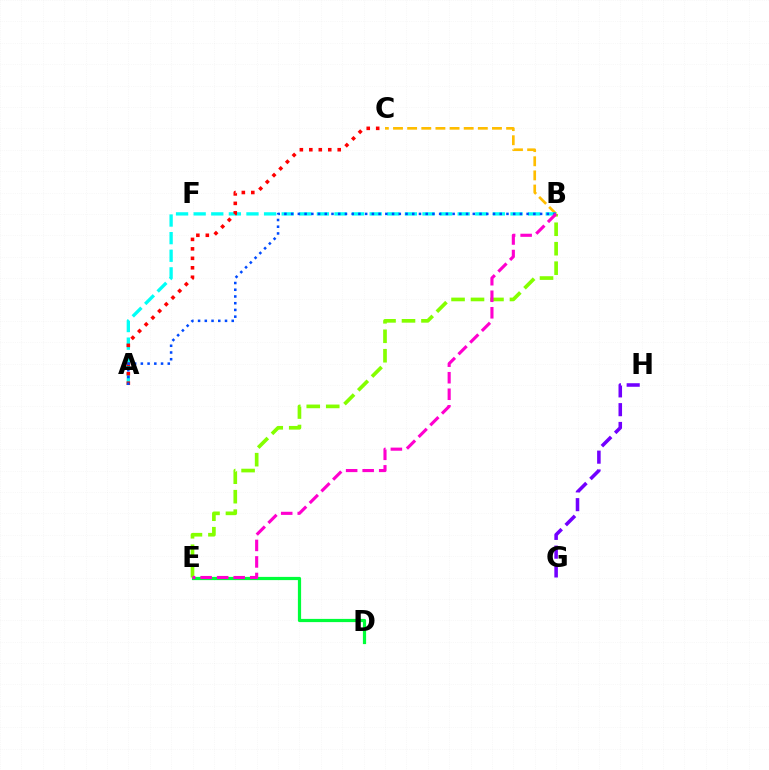{('B', 'C'): [{'color': '#ffbd00', 'line_style': 'dashed', 'thickness': 1.92}], ('D', 'E'): [{'color': '#00ff39', 'line_style': 'solid', 'thickness': 2.31}], ('A', 'B'): [{'color': '#00fff6', 'line_style': 'dashed', 'thickness': 2.39}, {'color': '#004bff', 'line_style': 'dotted', 'thickness': 1.83}], ('A', 'C'): [{'color': '#ff0000', 'line_style': 'dotted', 'thickness': 2.57}], ('G', 'H'): [{'color': '#7200ff', 'line_style': 'dashed', 'thickness': 2.55}], ('B', 'E'): [{'color': '#84ff00', 'line_style': 'dashed', 'thickness': 2.64}, {'color': '#ff00cf', 'line_style': 'dashed', 'thickness': 2.25}]}